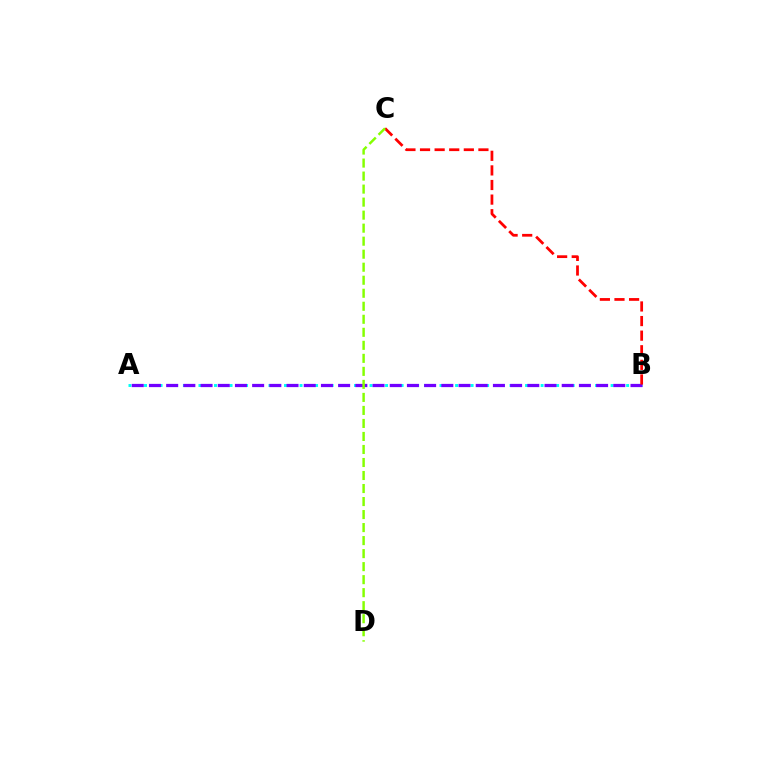{('A', 'B'): [{'color': '#00fff6', 'line_style': 'dotted', 'thickness': 2.11}, {'color': '#7200ff', 'line_style': 'dashed', 'thickness': 2.34}], ('B', 'C'): [{'color': '#ff0000', 'line_style': 'dashed', 'thickness': 1.98}], ('C', 'D'): [{'color': '#84ff00', 'line_style': 'dashed', 'thickness': 1.77}]}